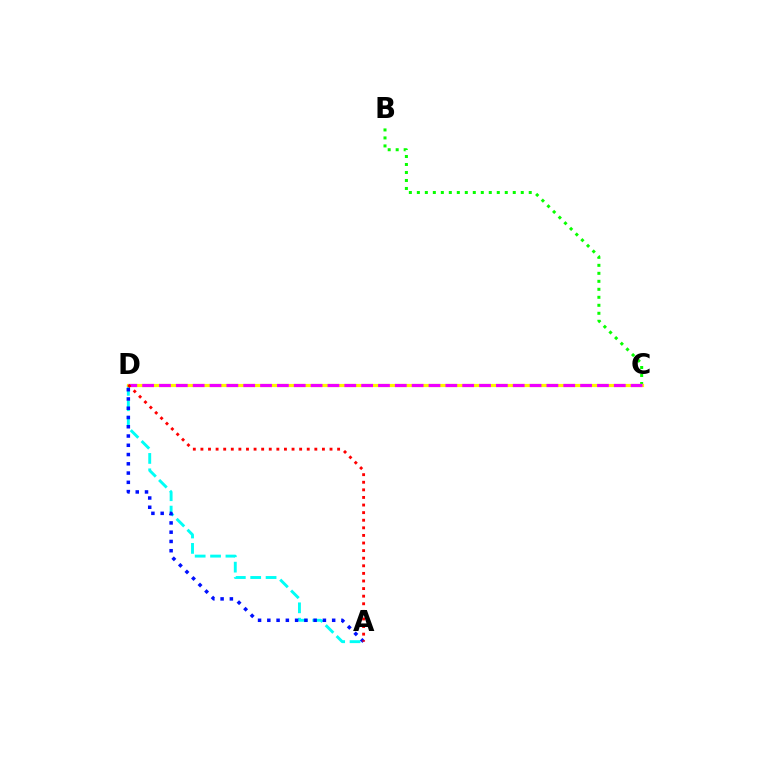{('A', 'D'): [{'color': '#00fff6', 'line_style': 'dashed', 'thickness': 2.09}, {'color': '#0010ff', 'line_style': 'dotted', 'thickness': 2.52}, {'color': '#ff0000', 'line_style': 'dotted', 'thickness': 2.06}], ('B', 'C'): [{'color': '#08ff00', 'line_style': 'dotted', 'thickness': 2.17}], ('C', 'D'): [{'color': '#fcf500', 'line_style': 'solid', 'thickness': 2.29}, {'color': '#ee00ff', 'line_style': 'dashed', 'thickness': 2.29}]}